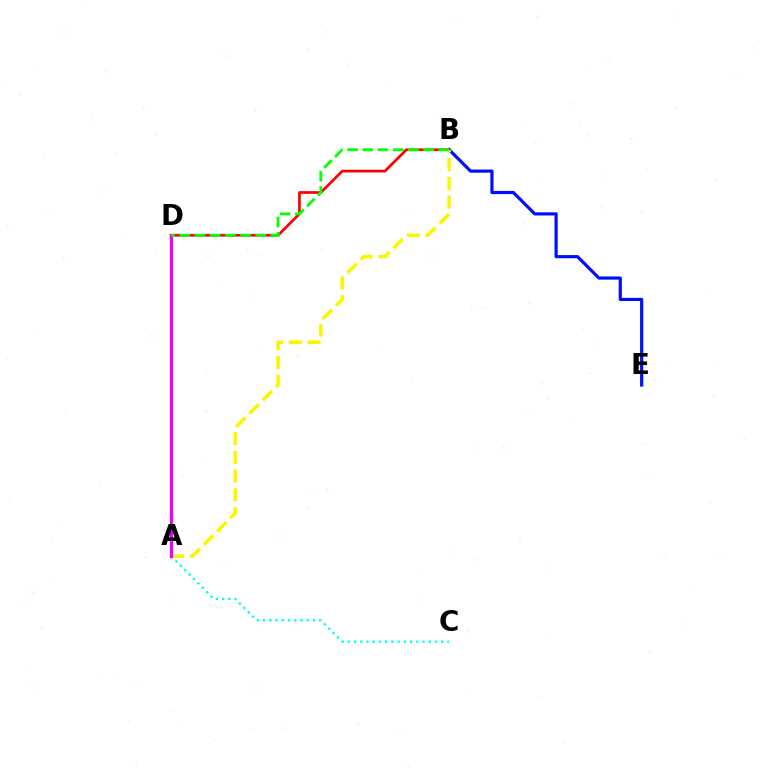{('B', 'D'): [{'color': '#ff0000', 'line_style': 'solid', 'thickness': 1.96}, {'color': '#08ff00', 'line_style': 'dashed', 'thickness': 2.07}], ('A', 'C'): [{'color': '#00fff6', 'line_style': 'dotted', 'thickness': 1.69}], ('B', 'E'): [{'color': '#0010ff', 'line_style': 'solid', 'thickness': 2.29}], ('A', 'B'): [{'color': '#fcf500', 'line_style': 'dashed', 'thickness': 2.55}], ('A', 'D'): [{'color': '#ee00ff', 'line_style': 'solid', 'thickness': 2.34}]}